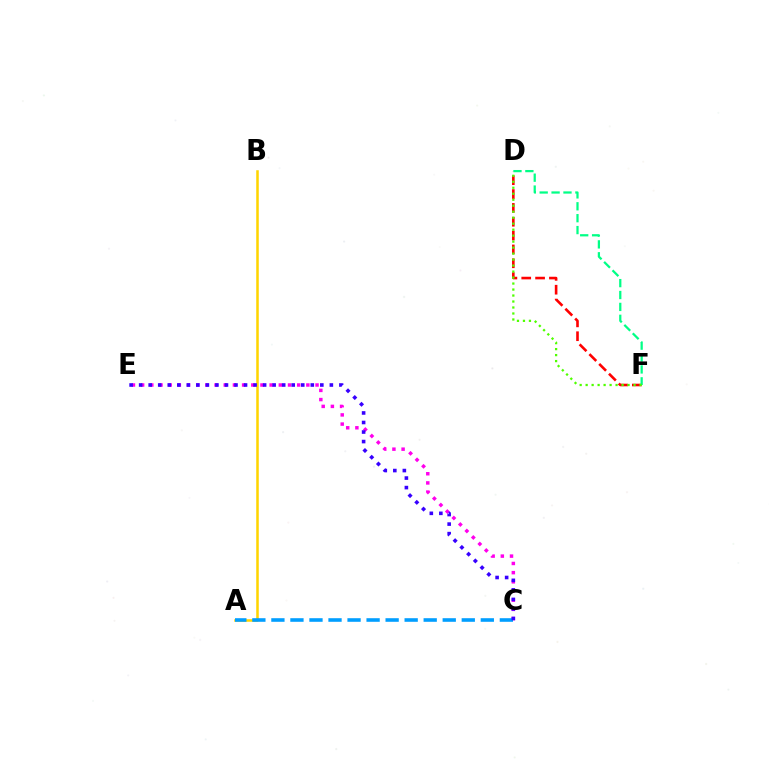{('A', 'B'): [{'color': '#ffd500', 'line_style': 'solid', 'thickness': 1.82}], ('C', 'E'): [{'color': '#ff00ed', 'line_style': 'dotted', 'thickness': 2.49}, {'color': '#3700ff', 'line_style': 'dotted', 'thickness': 2.59}], ('D', 'F'): [{'color': '#ff0000', 'line_style': 'dashed', 'thickness': 1.88}, {'color': '#00ff86', 'line_style': 'dashed', 'thickness': 1.62}, {'color': '#4fff00', 'line_style': 'dotted', 'thickness': 1.63}], ('A', 'C'): [{'color': '#009eff', 'line_style': 'dashed', 'thickness': 2.59}]}